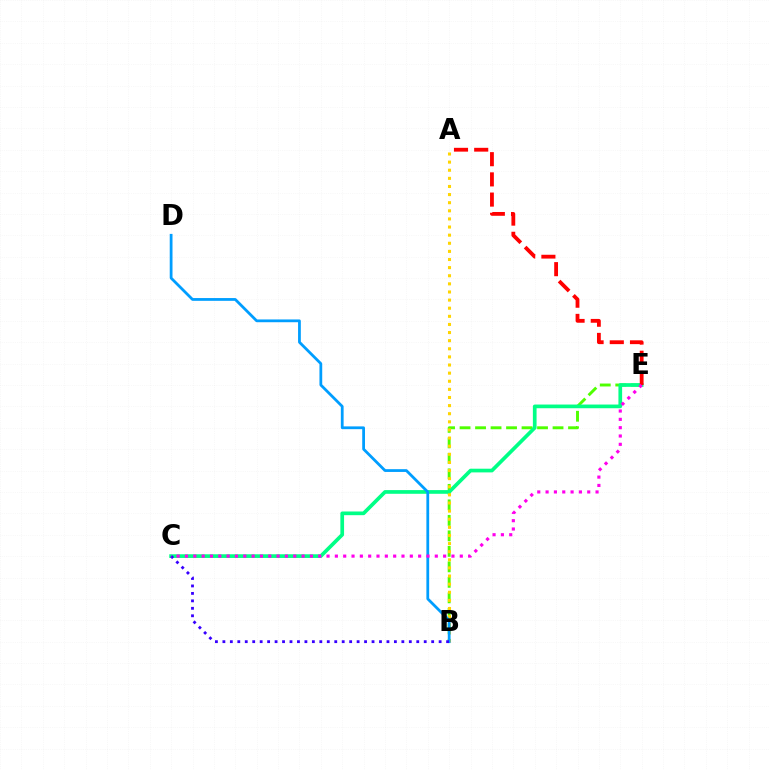{('B', 'E'): [{'color': '#4fff00', 'line_style': 'dashed', 'thickness': 2.11}], ('C', 'E'): [{'color': '#00ff86', 'line_style': 'solid', 'thickness': 2.66}, {'color': '#ff00ed', 'line_style': 'dotted', 'thickness': 2.26}], ('A', 'B'): [{'color': '#ffd500', 'line_style': 'dotted', 'thickness': 2.21}], ('A', 'E'): [{'color': '#ff0000', 'line_style': 'dashed', 'thickness': 2.74}], ('B', 'D'): [{'color': '#009eff', 'line_style': 'solid', 'thickness': 2.0}], ('B', 'C'): [{'color': '#3700ff', 'line_style': 'dotted', 'thickness': 2.03}]}